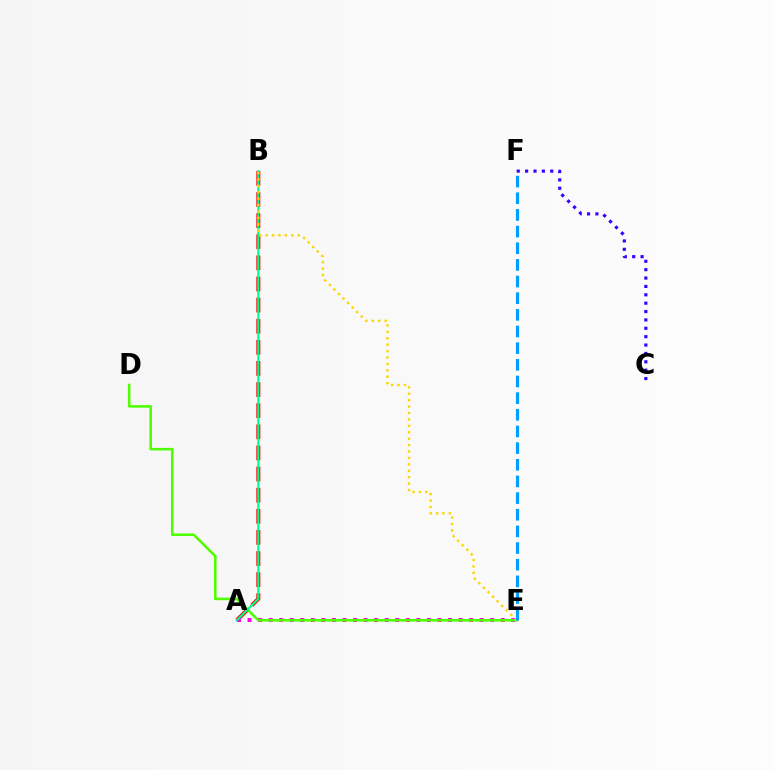{('A', 'B'): [{'color': '#ff0000', 'line_style': 'dashed', 'thickness': 2.87}, {'color': '#00ff86', 'line_style': 'solid', 'thickness': 1.55}], ('A', 'E'): [{'color': '#ff00ed', 'line_style': 'dotted', 'thickness': 2.87}], ('D', 'E'): [{'color': '#4fff00', 'line_style': 'solid', 'thickness': 1.84}], ('C', 'F'): [{'color': '#3700ff', 'line_style': 'dotted', 'thickness': 2.28}], ('B', 'E'): [{'color': '#ffd500', 'line_style': 'dotted', 'thickness': 1.74}], ('E', 'F'): [{'color': '#009eff', 'line_style': 'dashed', 'thickness': 2.26}]}